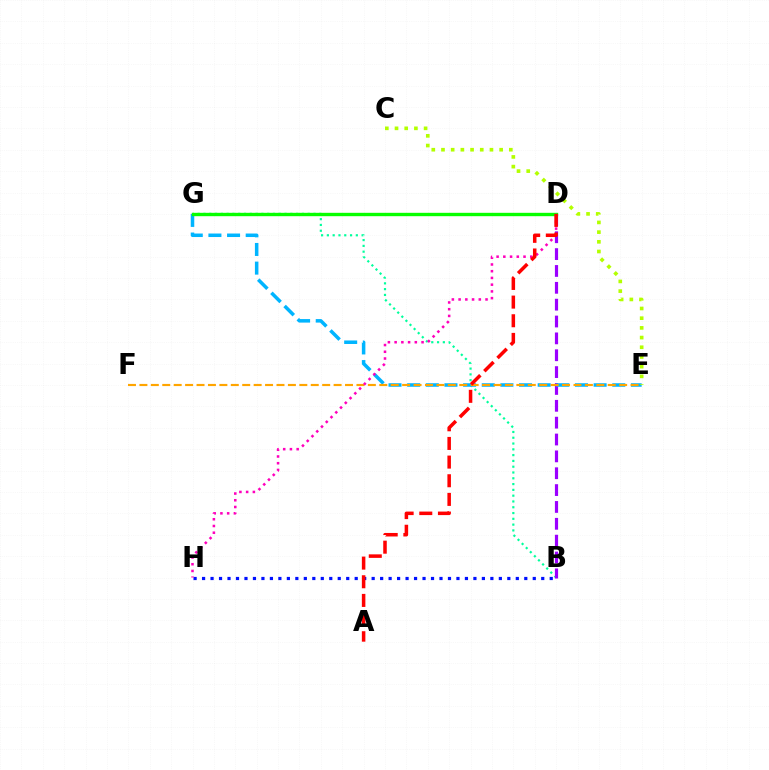{('B', 'G'): [{'color': '#00ff9d', 'line_style': 'dotted', 'thickness': 1.57}], ('B', 'D'): [{'color': '#9b00ff', 'line_style': 'dashed', 'thickness': 2.29}], ('E', 'G'): [{'color': '#00b5ff', 'line_style': 'dashed', 'thickness': 2.53}], ('E', 'F'): [{'color': '#ffa500', 'line_style': 'dashed', 'thickness': 1.55}], ('C', 'E'): [{'color': '#b3ff00', 'line_style': 'dotted', 'thickness': 2.63}], ('D', 'G'): [{'color': '#08ff00', 'line_style': 'solid', 'thickness': 2.42}], ('B', 'H'): [{'color': '#0010ff', 'line_style': 'dotted', 'thickness': 2.3}], ('D', 'H'): [{'color': '#ff00bd', 'line_style': 'dotted', 'thickness': 1.83}], ('A', 'D'): [{'color': '#ff0000', 'line_style': 'dashed', 'thickness': 2.53}]}